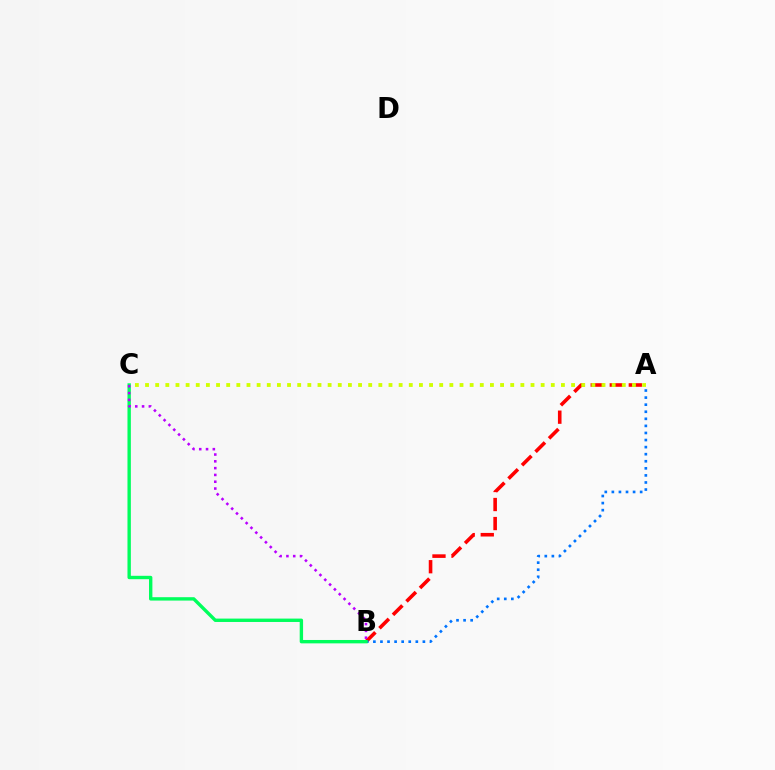{('A', 'B'): [{'color': '#ff0000', 'line_style': 'dashed', 'thickness': 2.59}, {'color': '#0074ff', 'line_style': 'dotted', 'thickness': 1.92}], ('B', 'C'): [{'color': '#00ff5c', 'line_style': 'solid', 'thickness': 2.43}, {'color': '#b900ff', 'line_style': 'dotted', 'thickness': 1.85}], ('A', 'C'): [{'color': '#d1ff00', 'line_style': 'dotted', 'thickness': 2.76}]}